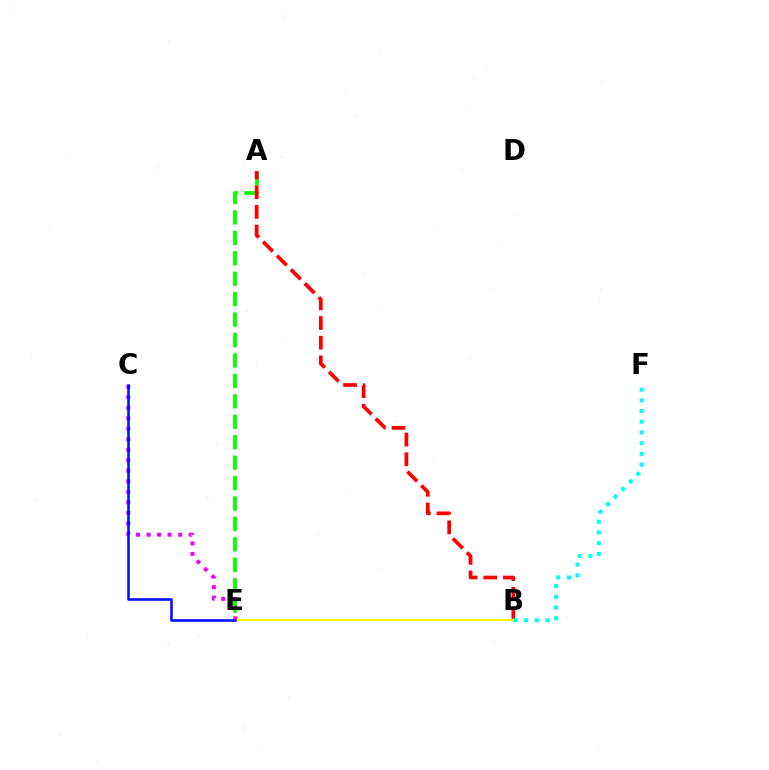{('A', 'E'): [{'color': '#08ff00', 'line_style': 'dashed', 'thickness': 2.78}], ('A', 'B'): [{'color': '#ff0000', 'line_style': 'dashed', 'thickness': 2.67}], ('C', 'E'): [{'color': '#ee00ff', 'line_style': 'dotted', 'thickness': 2.86}, {'color': '#0010ff', 'line_style': 'solid', 'thickness': 1.86}], ('B', 'E'): [{'color': '#fcf500', 'line_style': 'solid', 'thickness': 1.53}], ('B', 'F'): [{'color': '#00fff6', 'line_style': 'dotted', 'thickness': 2.91}]}